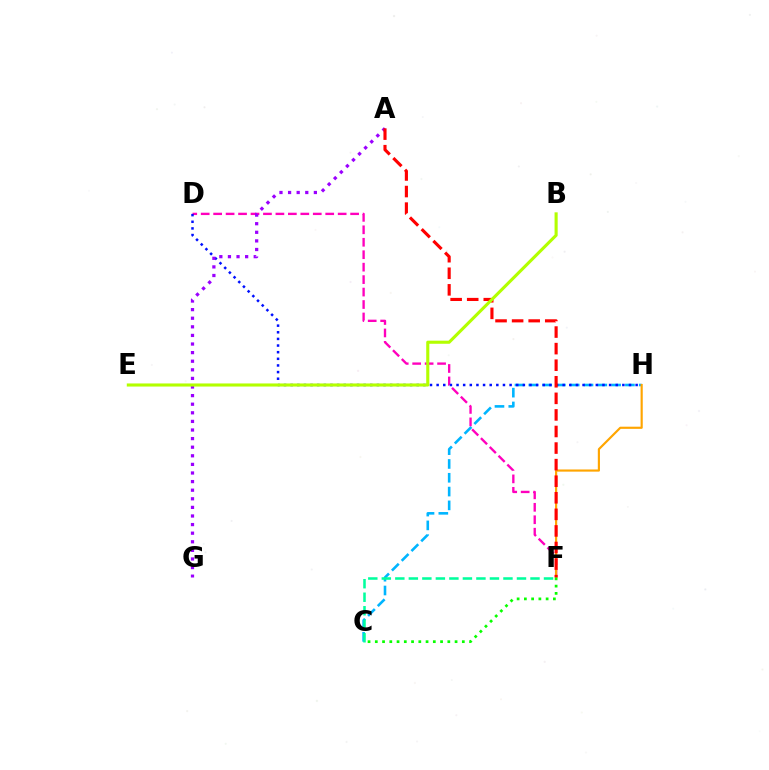{('C', 'H'): [{'color': '#00b5ff', 'line_style': 'dashed', 'thickness': 1.88}], ('D', 'F'): [{'color': '#ff00bd', 'line_style': 'dashed', 'thickness': 1.69}], ('D', 'H'): [{'color': '#0010ff', 'line_style': 'dotted', 'thickness': 1.8}], ('F', 'H'): [{'color': '#ffa500', 'line_style': 'solid', 'thickness': 1.56}], ('C', 'F'): [{'color': '#00ff9d', 'line_style': 'dashed', 'thickness': 1.84}, {'color': '#08ff00', 'line_style': 'dotted', 'thickness': 1.97}], ('A', 'G'): [{'color': '#9b00ff', 'line_style': 'dotted', 'thickness': 2.34}], ('A', 'F'): [{'color': '#ff0000', 'line_style': 'dashed', 'thickness': 2.25}], ('B', 'E'): [{'color': '#b3ff00', 'line_style': 'solid', 'thickness': 2.23}]}